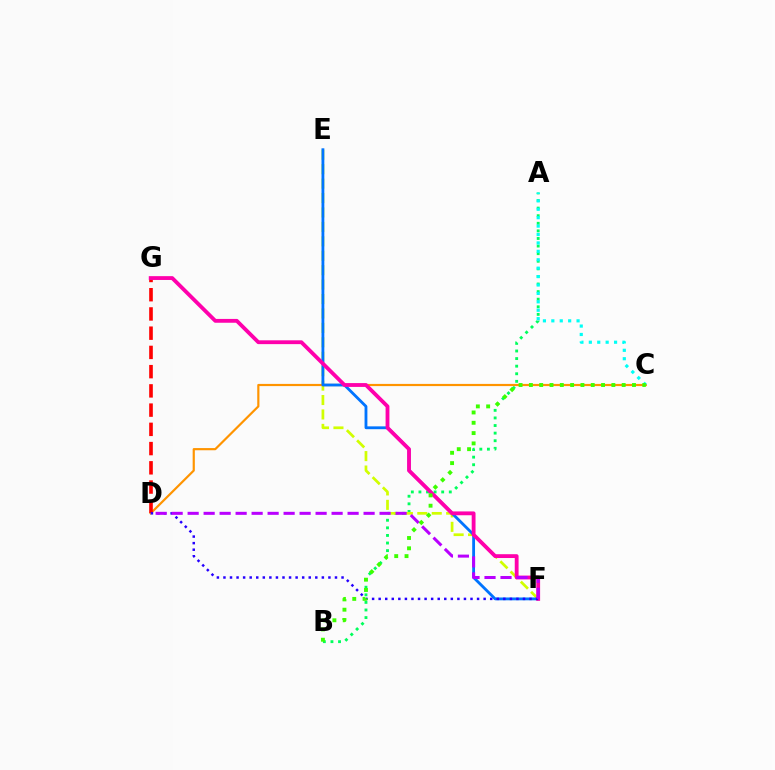{('A', 'B'): [{'color': '#00ff5c', 'line_style': 'dotted', 'thickness': 2.06}], ('E', 'F'): [{'color': '#d1ff00', 'line_style': 'dashed', 'thickness': 1.96}, {'color': '#0074ff', 'line_style': 'solid', 'thickness': 2.04}], ('C', 'D'): [{'color': '#ff9400', 'line_style': 'solid', 'thickness': 1.57}], ('D', 'G'): [{'color': '#ff0000', 'line_style': 'dashed', 'thickness': 2.61}], ('A', 'C'): [{'color': '#00fff6', 'line_style': 'dotted', 'thickness': 2.29}], ('F', 'G'): [{'color': '#ff00ac', 'line_style': 'solid', 'thickness': 2.75}], ('D', 'F'): [{'color': '#2500ff', 'line_style': 'dotted', 'thickness': 1.78}, {'color': '#b900ff', 'line_style': 'dashed', 'thickness': 2.17}], ('B', 'C'): [{'color': '#3dff00', 'line_style': 'dotted', 'thickness': 2.8}]}